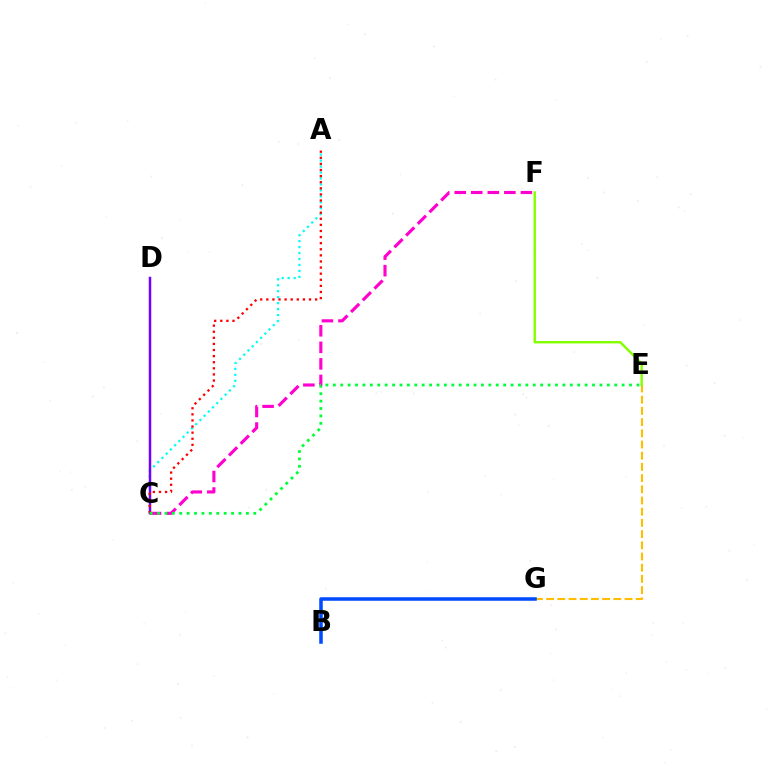{('A', 'C'): [{'color': '#00fff6', 'line_style': 'dotted', 'thickness': 1.62}, {'color': '#ff0000', 'line_style': 'dotted', 'thickness': 1.66}], ('C', 'F'): [{'color': '#ff00cf', 'line_style': 'dashed', 'thickness': 2.25}], ('E', 'G'): [{'color': '#ffbd00', 'line_style': 'dashed', 'thickness': 1.52}], ('C', 'D'): [{'color': '#7200ff', 'line_style': 'solid', 'thickness': 1.79}], ('B', 'G'): [{'color': '#004bff', 'line_style': 'solid', 'thickness': 2.55}], ('C', 'E'): [{'color': '#00ff39', 'line_style': 'dotted', 'thickness': 2.01}], ('E', 'F'): [{'color': '#84ff00', 'line_style': 'solid', 'thickness': 1.75}]}